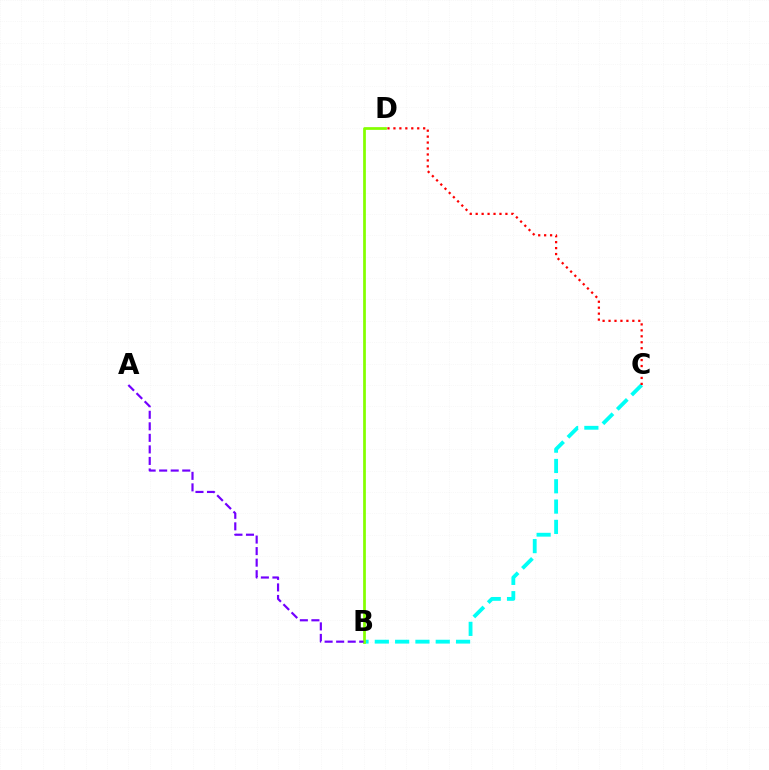{('B', 'C'): [{'color': '#00fff6', 'line_style': 'dashed', 'thickness': 2.76}], ('B', 'D'): [{'color': '#84ff00', 'line_style': 'solid', 'thickness': 1.97}], ('C', 'D'): [{'color': '#ff0000', 'line_style': 'dotted', 'thickness': 1.62}], ('A', 'B'): [{'color': '#7200ff', 'line_style': 'dashed', 'thickness': 1.57}]}